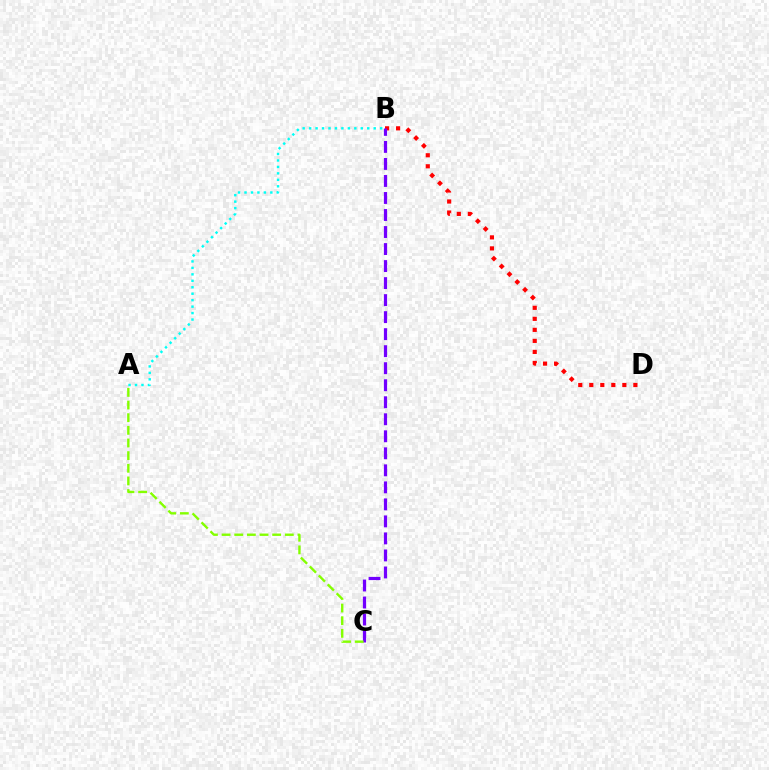{('B', 'D'): [{'color': '#ff0000', 'line_style': 'dotted', 'thickness': 2.99}], ('B', 'C'): [{'color': '#7200ff', 'line_style': 'dashed', 'thickness': 2.31}], ('A', 'B'): [{'color': '#00fff6', 'line_style': 'dotted', 'thickness': 1.75}], ('A', 'C'): [{'color': '#84ff00', 'line_style': 'dashed', 'thickness': 1.72}]}